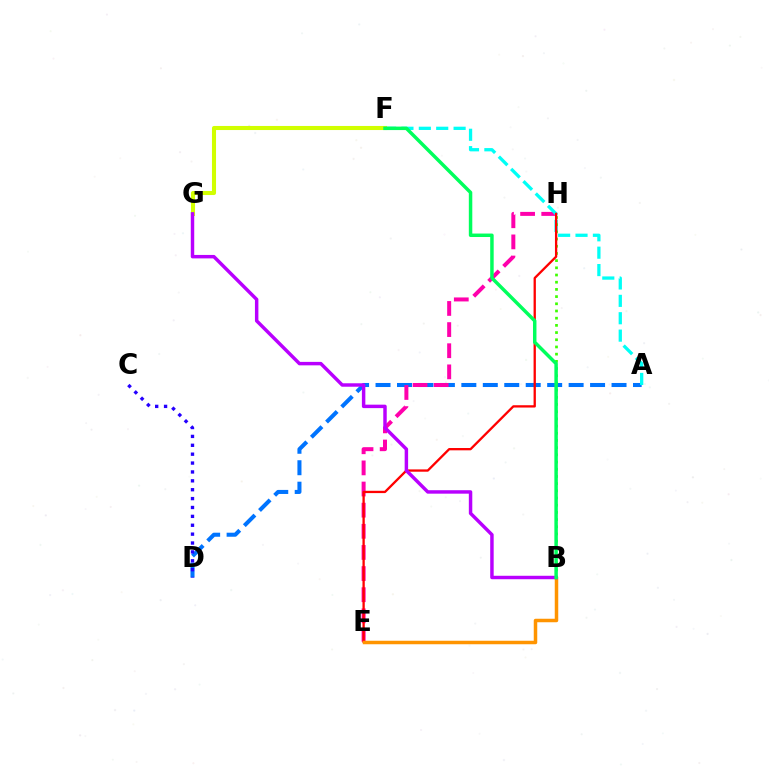{('A', 'D'): [{'color': '#0074ff', 'line_style': 'dashed', 'thickness': 2.91}], ('E', 'H'): [{'color': '#ff00ac', 'line_style': 'dashed', 'thickness': 2.87}, {'color': '#ff0000', 'line_style': 'solid', 'thickness': 1.66}], ('A', 'F'): [{'color': '#00fff6', 'line_style': 'dashed', 'thickness': 2.36}], ('C', 'D'): [{'color': '#2500ff', 'line_style': 'dotted', 'thickness': 2.41}], ('B', 'H'): [{'color': '#3dff00', 'line_style': 'dotted', 'thickness': 1.95}], ('F', 'G'): [{'color': '#d1ff00', 'line_style': 'solid', 'thickness': 2.94}], ('B', 'E'): [{'color': '#ff9400', 'line_style': 'solid', 'thickness': 2.52}], ('B', 'G'): [{'color': '#b900ff', 'line_style': 'solid', 'thickness': 2.49}], ('B', 'F'): [{'color': '#00ff5c', 'line_style': 'solid', 'thickness': 2.5}]}